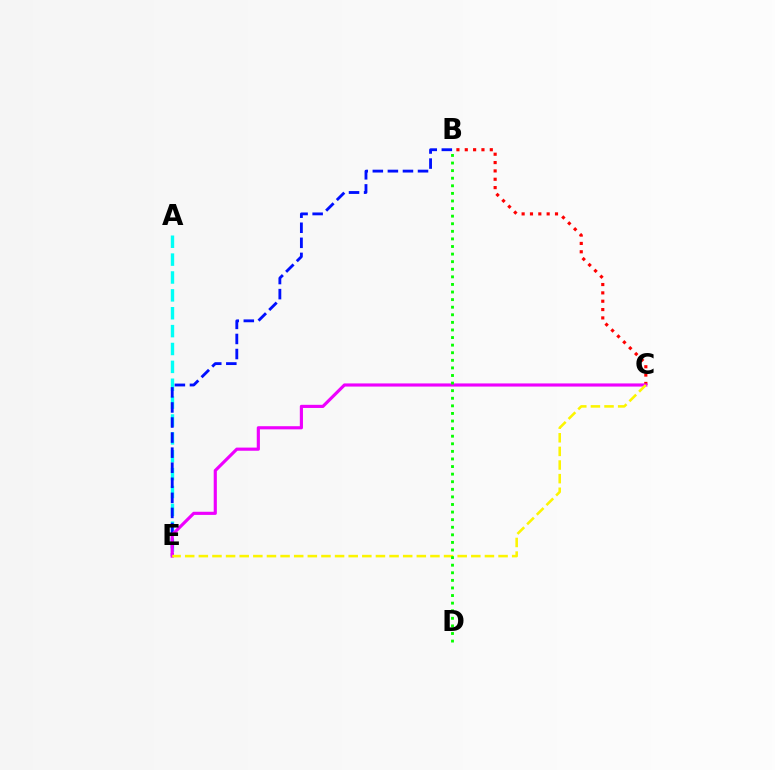{('B', 'C'): [{'color': '#ff0000', 'line_style': 'dotted', 'thickness': 2.27}], ('A', 'E'): [{'color': '#00fff6', 'line_style': 'dashed', 'thickness': 2.43}], ('B', 'E'): [{'color': '#0010ff', 'line_style': 'dashed', 'thickness': 2.05}], ('C', 'E'): [{'color': '#ee00ff', 'line_style': 'solid', 'thickness': 2.27}, {'color': '#fcf500', 'line_style': 'dashed', 'thickness': 1.85}], ('B', 'D'): [{'color': '#08ff00', 'line_style': 'dotted', 'thickness': 2.06}]}